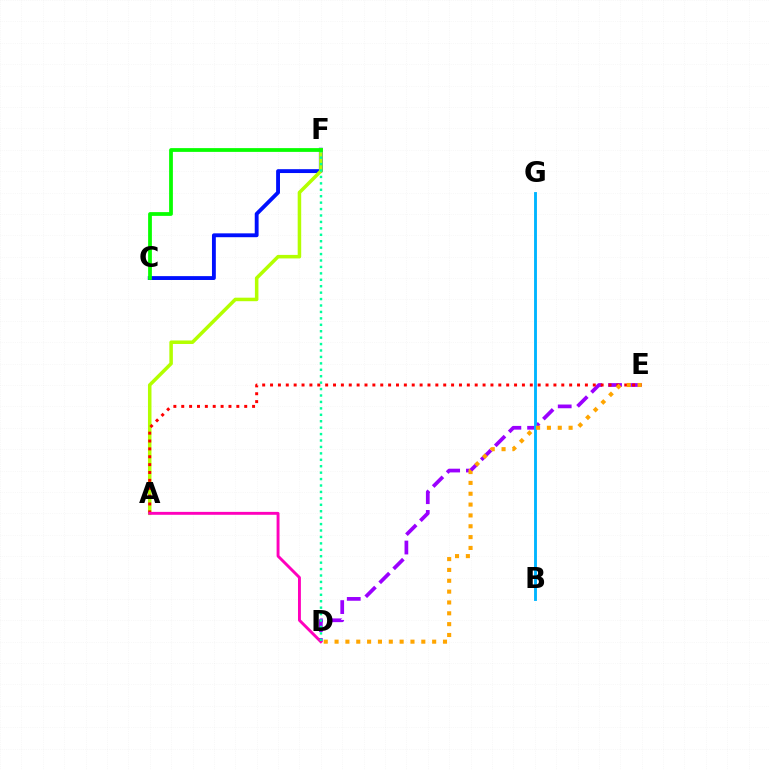{('D', 'E'): [{'color': '#9b00ff', 'line_style': 'dashed', 'thickness': 2.68}, {'color': '#ffa500', 'line_style': 'dotted', 'thickness': 2.95}], ('C', 'F'): [{'color': '#0010ff', 'line_style': 'solid', 'thickness': 2.78}, {'color': '#08ff00', 'line_style': 'solid', 'thickness': 2.71}], ('A', 'F'): [{'color': '#b3ff00', 'line_style': 'solid', 'thickness': 2.53}], ('A', 'E'): [{'color': '#ff0000', 'line_style': 'dotted', 'thickness': 2.14}], ('A', 'D'): [{'color': '#ff00bd', 'line_style': 'solid', 'thickness': 2.09}], ('D', 'F'): [{'color': '#00ff9d', 'line_style': 'dotted', 'thickness': 1.75}], ('B', 'G'): [{'color': '#00b5ff', 'line_style': 'solid', 'thickness': 2.07}]}